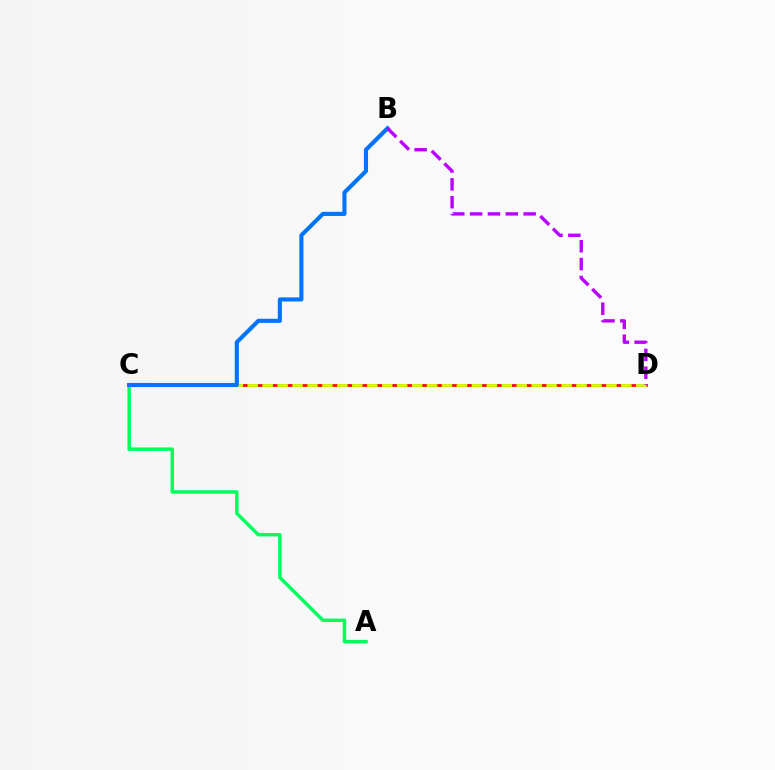{('C', 'D'): [{'color': '#ff0000', 'line_style': 'solid', 'thickness': 1.94}, {'color': '#d1ff00', 'line_style': 'dashed', 'thickness': 2.03}], ('A', 'C'): [{'color': '#00ff5c', 'line_style': 'solid', 'thickness': 2.49}], ('B', 'C'): [{'color': '#0074ff', 'line_style': 'solid', 'thickness': 2.96}], ('B', 'D'): [{'color': '#b900ff', 'line_style': 'dashed', 'thickness': 2.42}]}